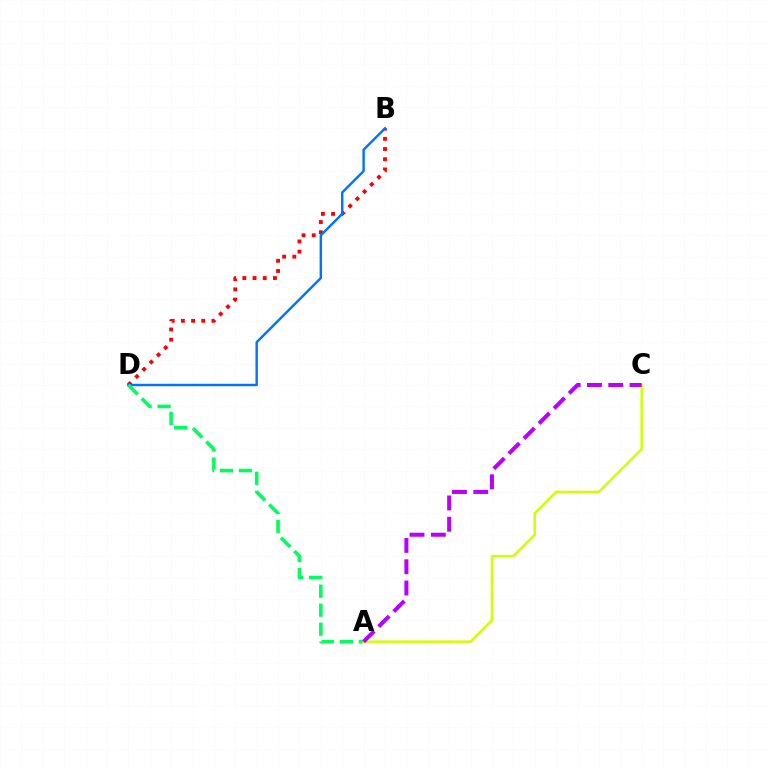{('B', 'D'): [{'color': '#ff0000', 'line_style': 'dotted', 'thickness': 2.77}, {'color': '#0074ff', 'line_style': 'solid', 'thickness': 1.76}], ('A', 'D'): [{'color': '#00ff5c', 'line_style': 'dashed', 'thickness': 2.58}], ('A', 'C'): [{'color': '#d1ff00', 'line_style': 'solid', 'thickness': 1.79}, {'color': '#b900ff', 'line_style': 'dashed', 'thickness': 2.89}]}